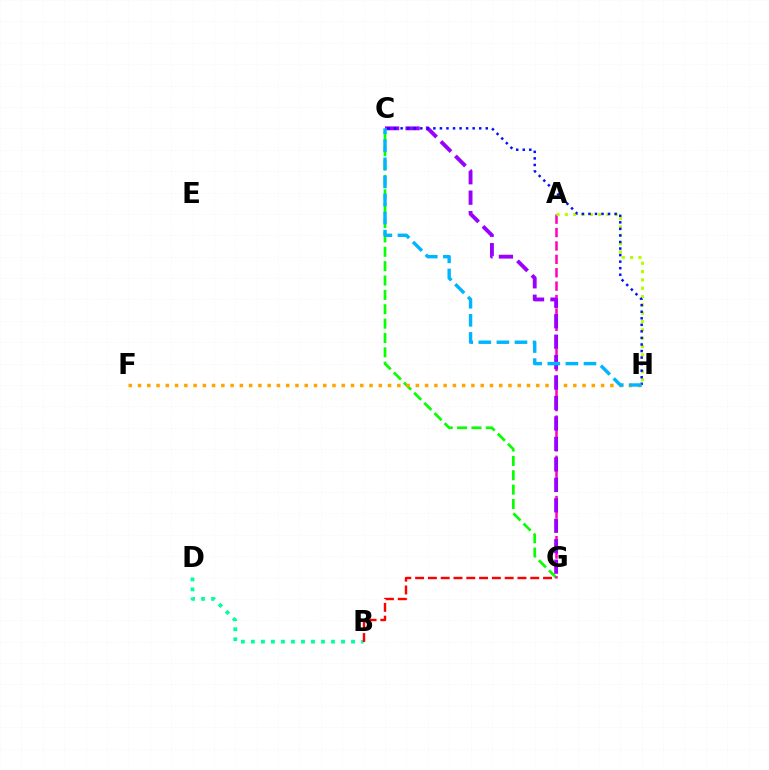{('B', 'D'): [{'color': '#00ff9d', 'line_style': 'dotted', 'thickness': 2.72}], ('C', 'G'): [{'color': '#08ff00', 'line_style': 'dashed', 'thickness': 1.95}, {'color': '#9b00ff', 'line_style': 'dashed', 'thickness': 2.78}], ('B', 'G'): [{'color': '#ff0000', 'line_style': 'dashed', 'thickness': 1.74}], ('A', 'G'): [{'color': '#ff00bd', 'line_style': 'dashed', 'thickness': 1.82}], ('F', 'H'): [{'color': '#ffa500', 'line_style': 'dotted', 'thickness': 2.52}], ('A', 'H'): [{'color': '#b3ff00', 'line_style': 'dotted', 'thickness': 2.26}], ('C', 'H'): [{'color': '#0010ff', 'line_style': 'dotted', 'thickness': 1.78}, {'color': '#00b5ff', 'line_style': 'dashed', 'thickness': 2.46}]}